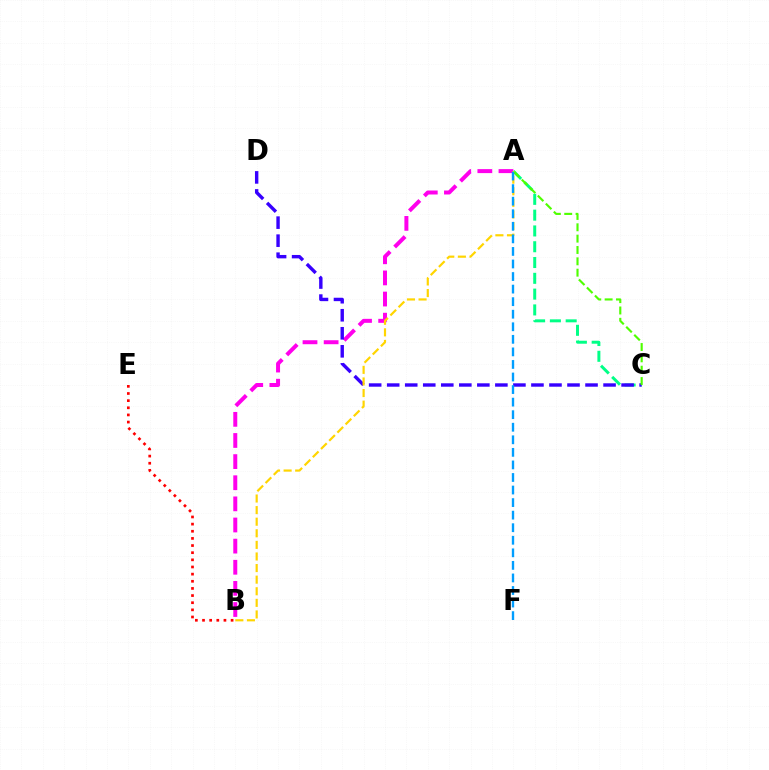{('A', 'B'): [{'color': '#ff00ed', 'line_style': 'dashed', 'thickness': 2.87}, {'color': '#ffd500', 'line_style': 'dashed', 'thickness': 1.57}], ('A', 'C'): [{'color': '#00ff86', 'line_style': 'dashed', 'thickness': 2.15}, {'color': '#4fff00', 'line_style': 'dashed', 'thickness': 1.54}], ('C', 'D'): [{'color': '#3700ff', 'line_style': 'dashed', 'thickness': 2.45}], ('A', 'F'): [{'color': '#009eff', 'line_style': 'dashed', 'thickness': 1.71}], ('B', 'E'): [{'color': '#ff0000', 'line_style': 'dotted', 'thickness': 1.94}]}